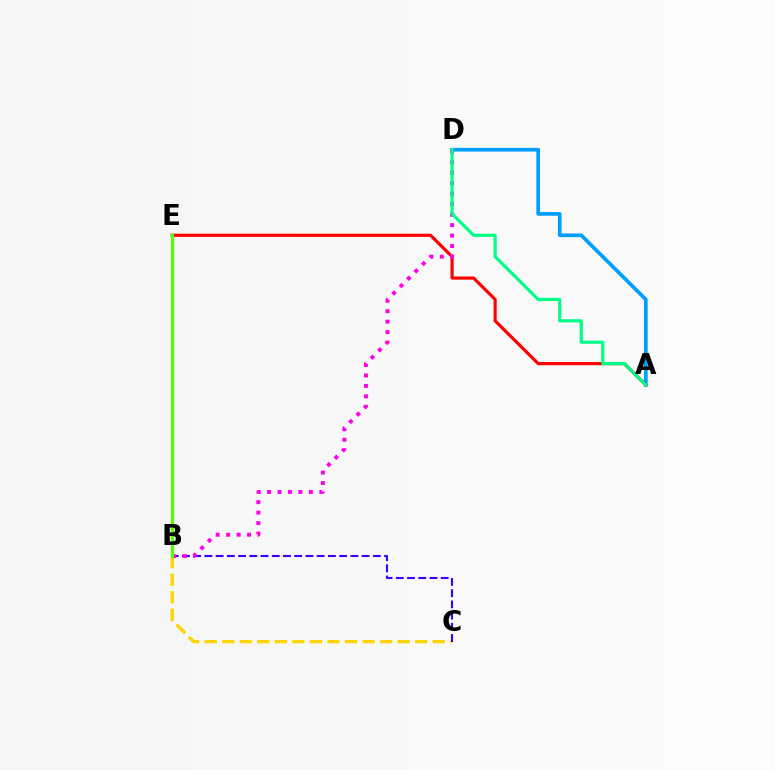{('A', 'D'): [{'color': '#009eff', 'line_style': 'solid', 'thickness': 2.66}, {'color': '#00ff86', 'line_style': 'solid', 'thickness': 2.28}], ('B', 'C'): [{'color': '#ffd500', 'line_style': 'dashed', 'thickness': 2.38}, {'color': '#3700ff', 'line_style': 'dashed', 'thickness': 1.53}], ('A', 'E'): [{'color': '#ff0000', 'line_style': 'solid', 'thickness': 2.28}], ('B', 'D'): [{'color': '#ff00ed', 'line_style': 'dotted', 'thickness': 2.84}], ('B', 'E'): [{'color': '#4fff00', 'line_style': 'solid', 'thickness': 2.28}]}